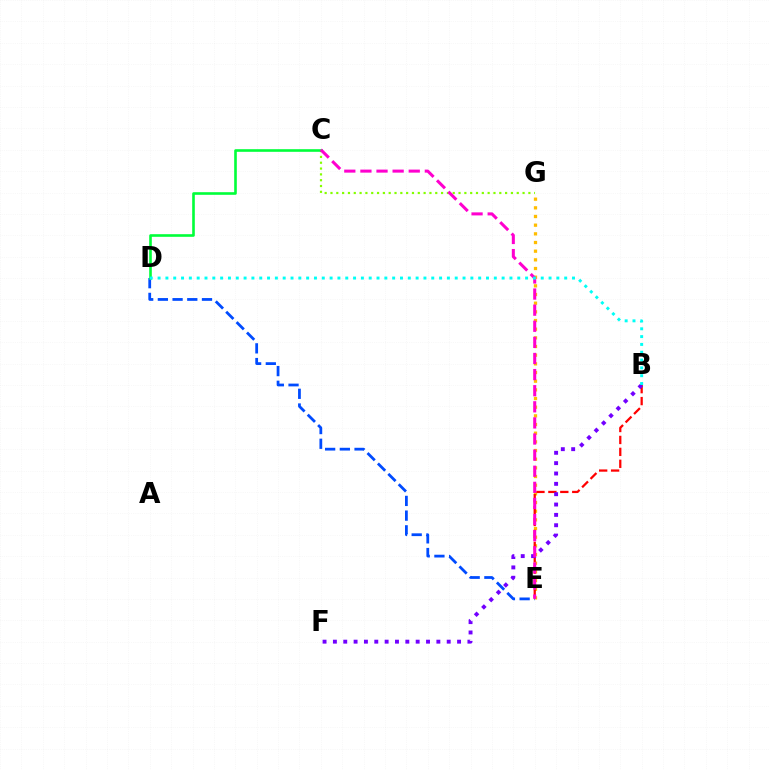{('E', 'G'): [{'color': '#ffbd00', 'line_style': 'dotted', 'thickness': 2.35}], ('B', 'E'): [{'color': '#ff0000', 'line_style': 'dashed', 'thickness': 1.62}], ('C', 'G'): [{'color': '#84ff00', 'line_style': 'dotted', 'thickness': 1.58}], ('D', 'E'): [{'color': '#004bff', 'line_style': 'dashed', 'thickness': 2.0}], ('C', 'D'): [{'color': '#00ff39', 'line_style': 'solid', 'thickness': 1.88}], ('B', 'F'): [{'color': '#7200ff', 'line_style': 'dotted', 'thickness': 2.81}], ('C', 'E'): [{'color': '#ff00cf', 'line_style': 'dashed', 'thickness': 2.19}], ('B', 'D'): [{'color': '#00fff6', 'line_style': 'dotted', 'thickness': 2.12}]}